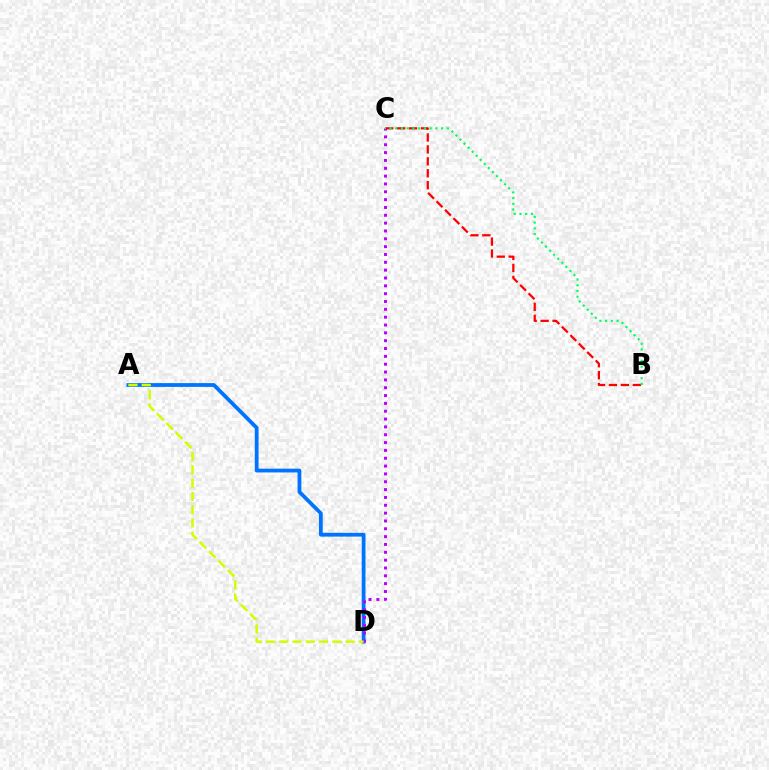{('A', 'D'): [{'color': '#0074ff', 'line_style': 'solid', 'thickness': 2.72}, {'color': '#d1ff00', 'line_style': 'dashed', 'thickness': 1.8}], ('C', 'D'): [{'color': '#b900ff', 'line_style': 'dotted', 'thickness': 2.13}], ('B', 'C'): [{'color': '#ff0000', 'line_style': 'dashed', 'thickness': 1.62}, {'color': '#00ff5c', 'line_style': 'dotted', 'thickness': 1.56}]}